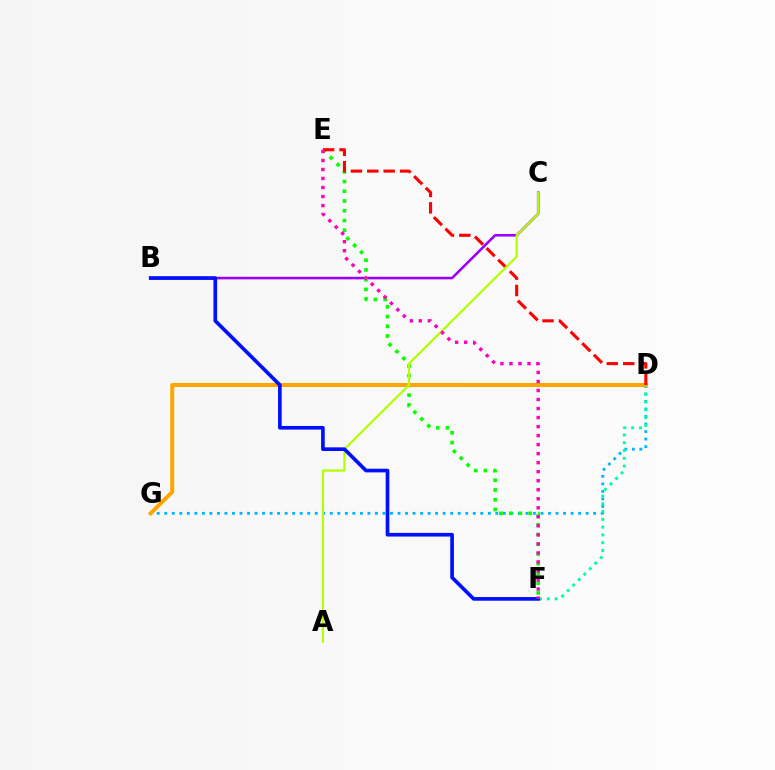{('D', 'G'): [{'color': '#00b5ff', 'line_style': 'dotted', 'thickness': 2.04}, {'color': '#ffa500', 'line_style': 'solid', 'thickness': 2.89}], ('B', 'C'): [{'color': '#9b00ff', 'line_style': 'solid', 'thickness': 1.86}], ('E', 'F'): [{'color': '#08ff00', 'line_style': 'dotted', 'thickness': 2.64}, {'color': '#ff00bd', 'line_style': 'dotted', 'thickness': 2.45}], ('D', 'F'): [{'color': '#00ff9d', 'line_style': 'dotted', 'thickness': 2.11}], ('D', 'E'): [{'color': '#ff0000', 'line_style': 'dashed', 'thickness': 2.23}], ('A', 'C'): [{'color': '#b3ff00', 'line_style': 'solid', 'thickness': 1.6}], ('B', 'F'): [{'color': '#0010ff', 'line_style': 'solid', 'thickness': 2.63}]}